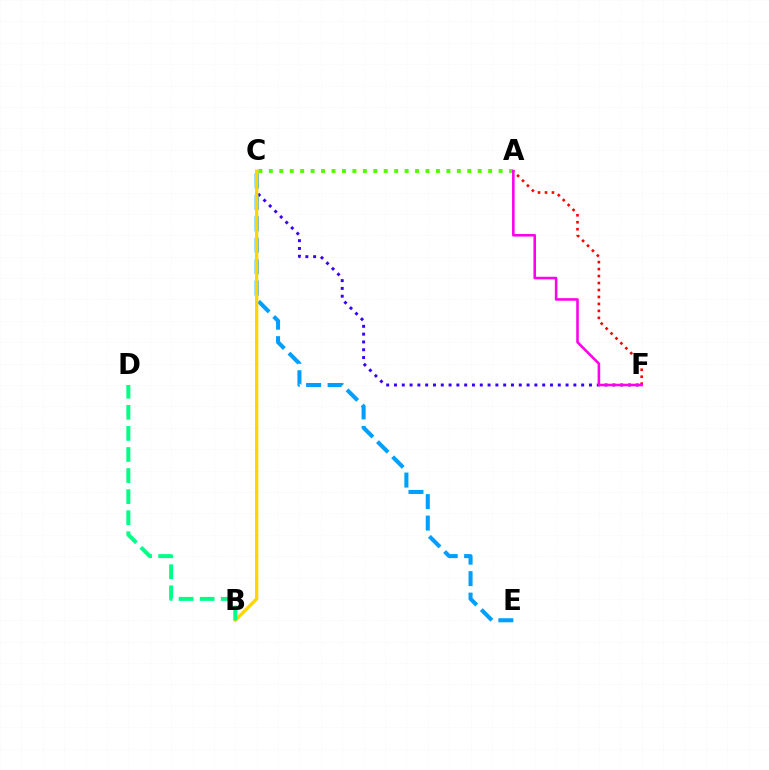{('C', 'F'): [{'color': '#3700ff', 'line_style': 'dotted', 'thickness': 2.12}], ('C', 'E'): [{'color': '#009eff', 'line_style': 'dashed', 'thickness': 2.92}], ('B', 'C'): [{'color': '#ffd500', 'line_style': 'solid', 'thickness': 2.38}], ('A', 'C'): [{'color': '#4fff00', 'line_style': 'dotted', 'thickness': 2.84}], ('B', 'D'): [{'color': '#00ff86', 'line_style': 'dashed', 'thickness': 2.86}], ('A', 'F'): [{'color': '#ff0000', 'line_style': 'dotted', 'thickness': 1.89}, {'color': '#ff00ed', 'line_style': 'solid', 'thickness': 1.85}]}